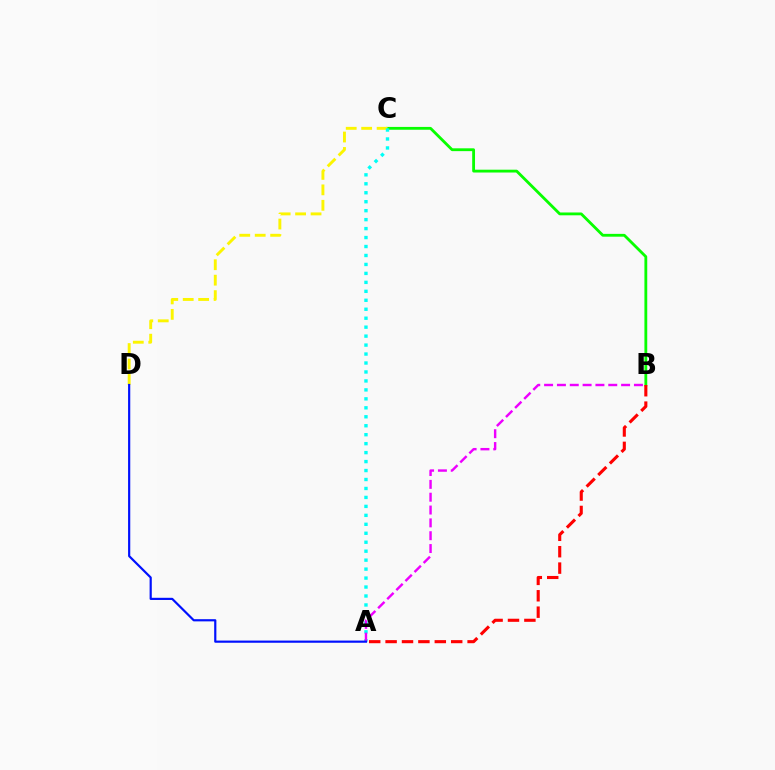{('B', 'C'): [{'color': '#08ff00', 'line_style': 'solid', 'thickness': 2.03}], ('C', 'D'): [{'color': '#fcf500', 'line_style': 'dashed', 'thickness': 2.1}], ('A', 'C'): [{'color': '#00fff6', 'line_style': 'dotted', 'thickness': 2.43}], ('A', 'B'): [{'color': '#ff0000', 'line_style': 'dashed', 'thickness': 2.23}, {'color': '#ee00ff', 'line_style': 'dashed', 'thickness': 1.74}], ('A', 'D'): [{'color': '#0010ff', 'line_style': 'solid', 'thickness': 1.57}]}